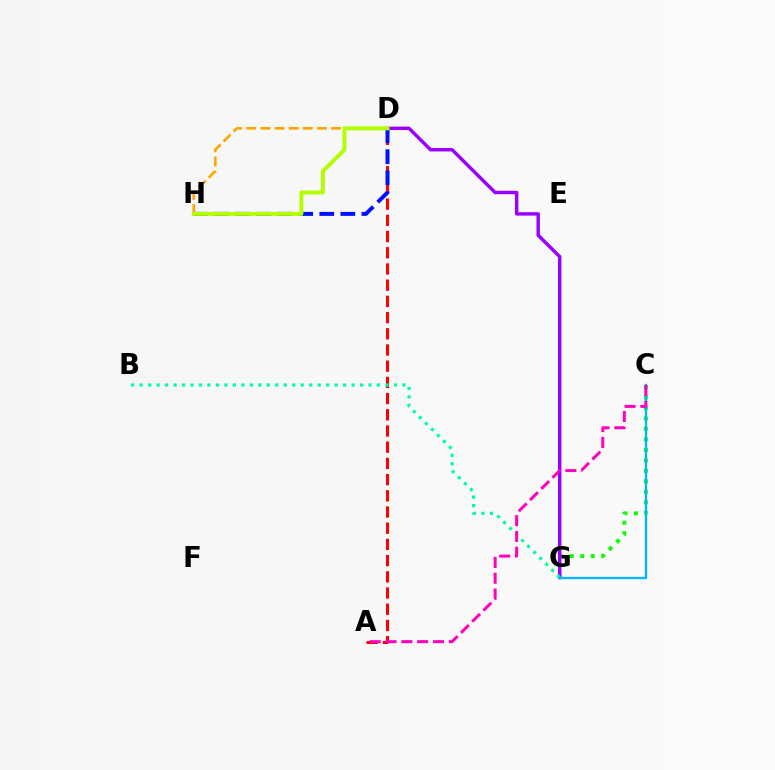{('A', 'D'): [{'color': '#ff0000', 'line_style': 'dashed', 'thickness': 2.2}], ('D', 'H'): [{'color': '#ffa500', 'line_style': 'dashed', 'thickness': 1.92}, {'color': '#0010ff', 'line_style': 'dashed', 'thickness': 2.86}, {'color': '#b3ff00', 'line_style': 'solid', 'thickness': 2.84}], ('C', 'G'): [{'color': '#08ff00', 'line_style': 'dotted', 'thickness': 2.85}, {'color': '#00b5ff', 'line_style': 'solid', 'thickness': 1.68}], ('D', 'G'): [{'color': '#9b00ff', 'line_style': 'solid', 'thickness': 2.47}], ('B', 'G'): [{'color': '#00ff9d', 'line_style': 'dotted', 'thickness': 2.3}], ('A', 'C'): [{'color': '#ff00bd', 'line_style': 'dashed', 'thickness': 2.15}]}